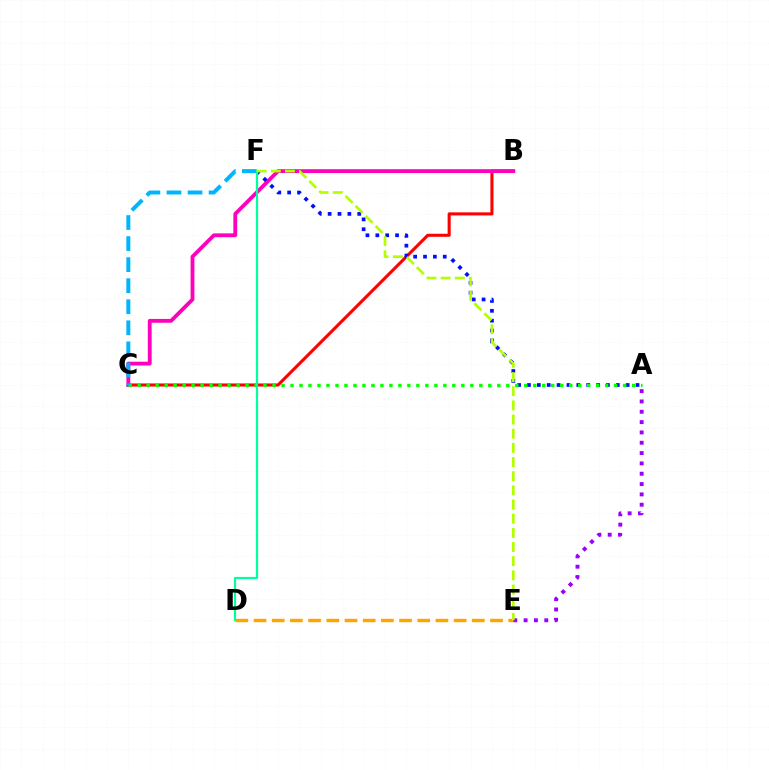{('B', 'C'): [{'color': '#ff0000', 'line_style': 'solid', 'thickness': 2.21}, {'color': '#ff00bd', 'line_style': 'solid', 'thickness': 2.75}], ('D', 'E'): [{'color': '#ffa500', 'line_style': 'dashed', 'thickness': 2.47}], ('A', 'F'): [{'color': '#0010ff', 'line_style': 'dotted', 'thickness': 2.68}], ('A', 'C'): [{'color': '#08ff00', 'line_style': 'dotted', 'thickness': 2.44}], ('C', 'F'): [{'color': '#00b5ff', 'line_style': 'dashed', 'thickness': 2.86}], ('A', 'E'): [{'color': '#9b00ff', 'line_style': 'dotted', 'thickness': 2.81}], ('D', 'F'): [{'color': '#00ff9d', 'line_style': 'solid', 'thickness': 1.59}], ('E', 'F'): [{'color': '#b3ff00', 'line_style': 'dashed', 'thickness': 1.92}]}